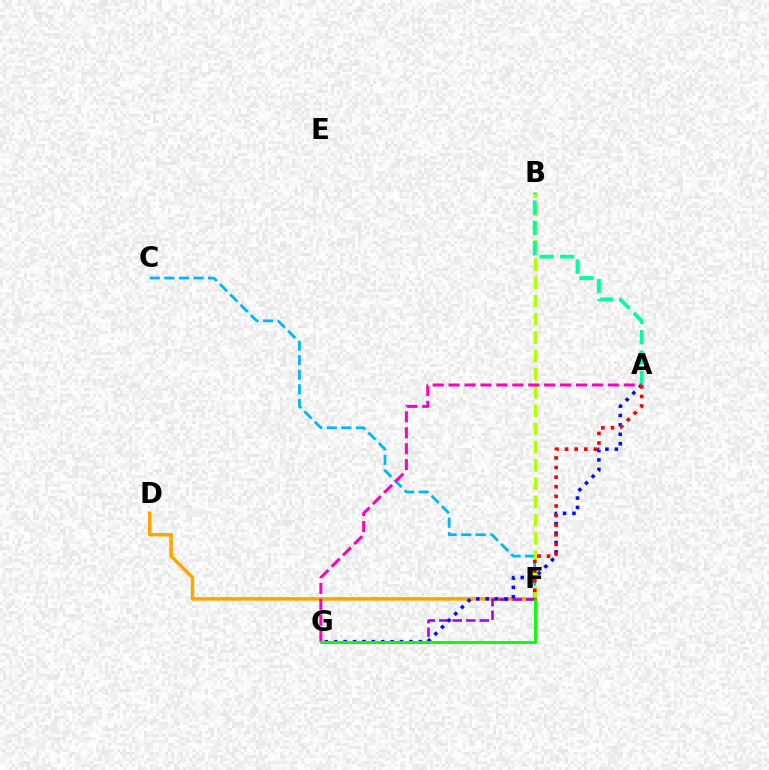{('C', 'F'): [{'color': '#00b5ff', 'line_style': 'dashed', 'thickness': 1.98}], ('B', 'F'): [{'color': '#b3ff00', 'line_style': 'dashed', 'thickness': 2.48}], ('A', 'B'): [{'color': '#00ff9d', 'line_style': 'dashed', 'thickness': 2.77}], ('D', 'F'): [{'color': '#ffa500', 'line_style': 'solid', 'thickness': 2.53}], ('F', 'G'): [{'color': '#9b00ff', 'line_style': 'dashed', 'thickness': 1.83}, {'color': '#08ff00', 'line_style': 'solid', 'thickness': 2.08}], ('A', 'G'): [{'color': '#0010ff', 'line_style': 'dotted', 'thickness': 2.55}, {'color': '#ff00bd', 'line_style': 'dashed', 'thickness': 2.16}], ('A', 'F'): [{'color': '#ff0000', 'line_style': 'dotted', 'thickness': 2.61}]}